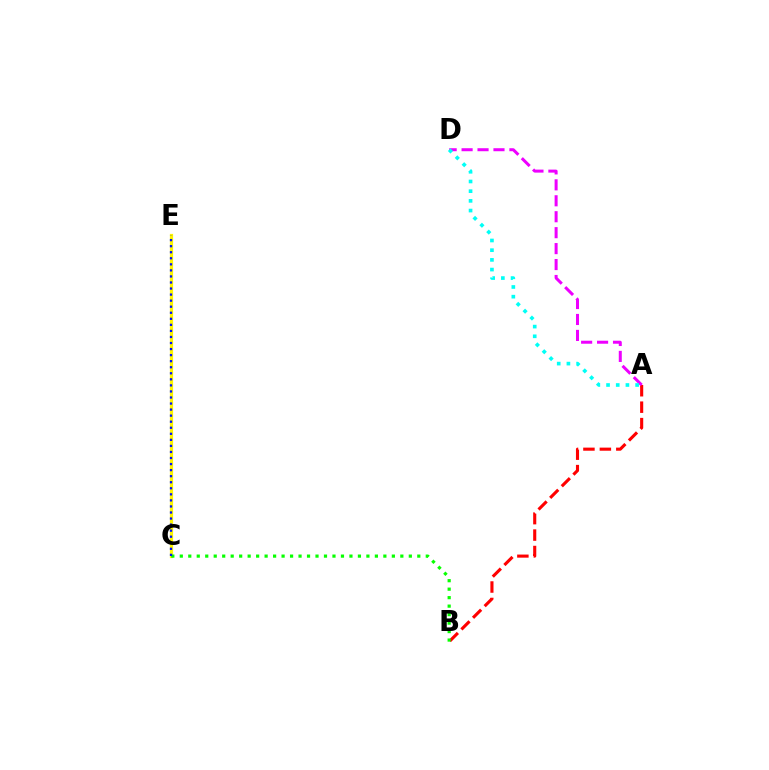{('A', 'B'): [{'color': '#ff0000', 'line_style': 'dashed', 'thickness': 2.23}], ('C', 'E'): [{'color': '#fcf500', 'line_style': 'solid', 'thickness': 2.32}, {'color': '#0010ff', 'line_style': 'dotted', 'thickness': 1.64}], ('A', 'D'): [{'color': '#ee00ff', 'line_style': 'dashed', 'thickness': 2.17}, {'color': '#00fff6', 'line_style': 'dotted', 'thickness': 2.63}], ('B', 'C'): [{'color': '#08ff00', 'line_style': 'dotted', 'thickness': 2.3}]}